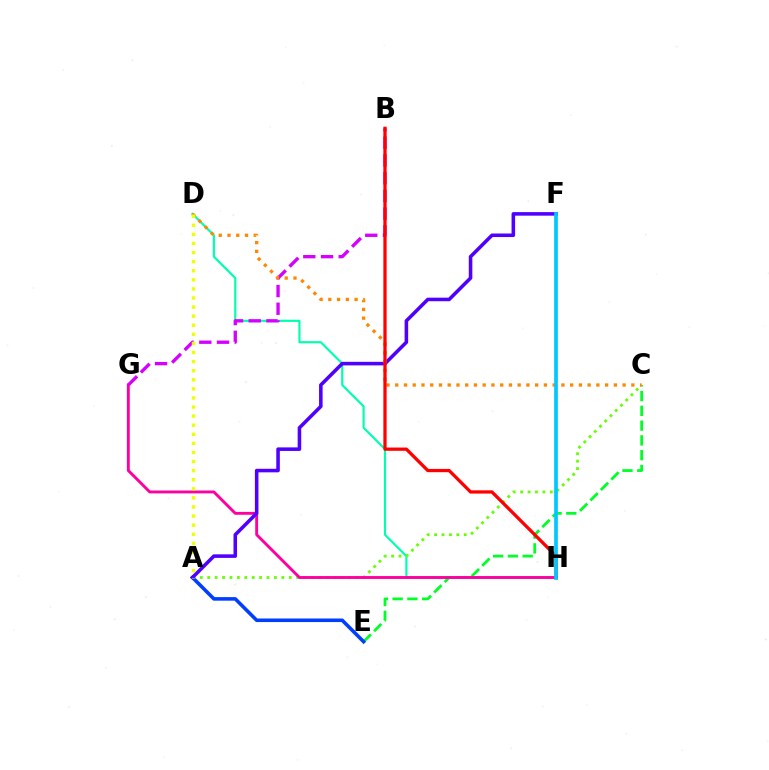{('C', 'E'): [{'color': '#00ff27', 'line_style': 'dashed', 'thickness': 2.01}], ('D', 'H'): [{'color': '#00ffaf', 'line_style': 'solid', 'thickness': 1.55}], ('A', 'C'): [{'color': '#66ff00', 'line_style': 'dotted', 'thickness': 2.01}], ('A', 'E'): [{'color': '#003fff', 'line_style': 'solid', 'thickness': 2.57}], ('G', 'H'): [{'color': '#ff00a0', 'line_style': 'solid', 'thickness': 2.08}], ('A', 'F'): [{'color': '#4f00ff', 'line_style': 'solid', 'thickness': 2.56}], ('B', 'G'): [{'color': '#d600ff', 'line_style': 'dashed', 'thickness': 2.4}], ('C', 'D'): [{'color': '#ff8800', 'line_style': 'dotted', 'thickness': 2.38}], ('B', 'H'): [{'color': '#ff0000', 'line_style': 'solid', 'thickness': 2.35}], ('F', 'H'): [{'color': '#00c7ff', 'line_style': 'solid', 'thickness': 2.66}], ('A', 'D'): [{'color': '#eeff00', 'line_style': 'dotted', 'thickness': 2.47}]}